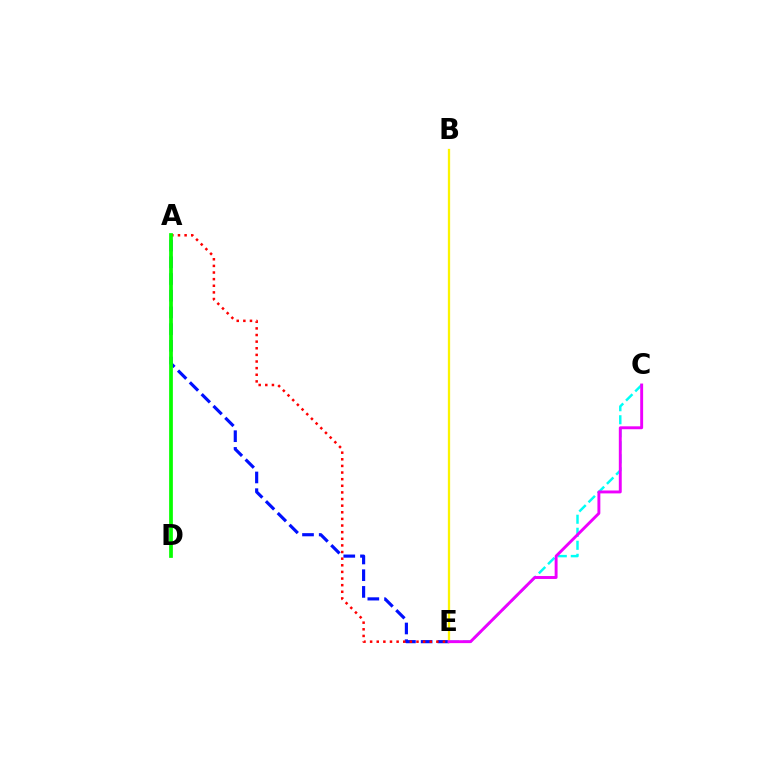{('C', 'E'): [{'color': '#00fff6', 'line_style': 'dashed', 'thickness': 1.77}, {'color': '#ee00ff', 'line_style': 'solid', 'thickness': 2.1}], ('A', 'E'): [{'color': '#0010ff', 'line_style': 'dashed', 'thickness': 2.27}, {'color': '#ff0000', 'line_style': 'dotted', 'thickness': 1.8}], ('B', 'E'): [{'color': '#fcf500', 'line_style': 'solid', 'thickness': 1.65}], ('A', 'D'): [{'color': '#08ff00', 'line_style': 'solid', 'thickness': 2.69}]}